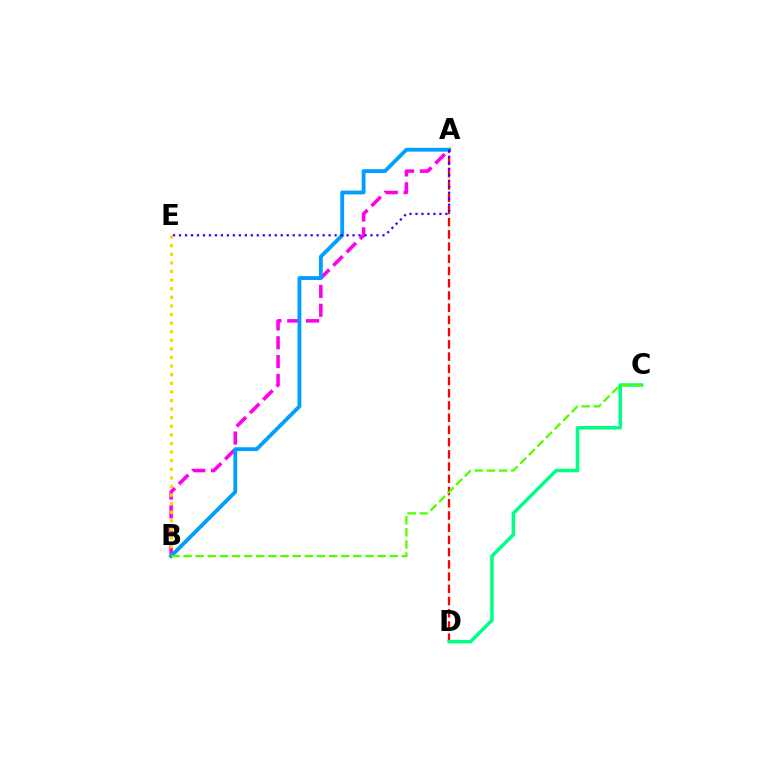{('A', 'B'): [{'color': '#ff00ed', 'line_style': 'dashed', 'thickness': 2.56}, {'color': '#009eff', 'line_style': 'solid', 'thickness': 2.77}], ('B', 'E'): [{'color': '#ffd500', 'line_style': 'dotted', 'thickness': 2.34}], ('A', 'D'): [{'color': '#ff0000', 'line_style': 'dashed', 'thickness': 1.66}], ('A', 'E'): [{'color': '#3700ff', 'line_style': 'dotted', 'thickness': 1.63}], ('C', 'D'): [{'color': '#00ff86', 'line_style': 'solid', 'thickness': 2.51}], ('B', 'C'): [{'color': '#4fff00', 'line_style': 'dashed', 'thickness': 1.65}]}